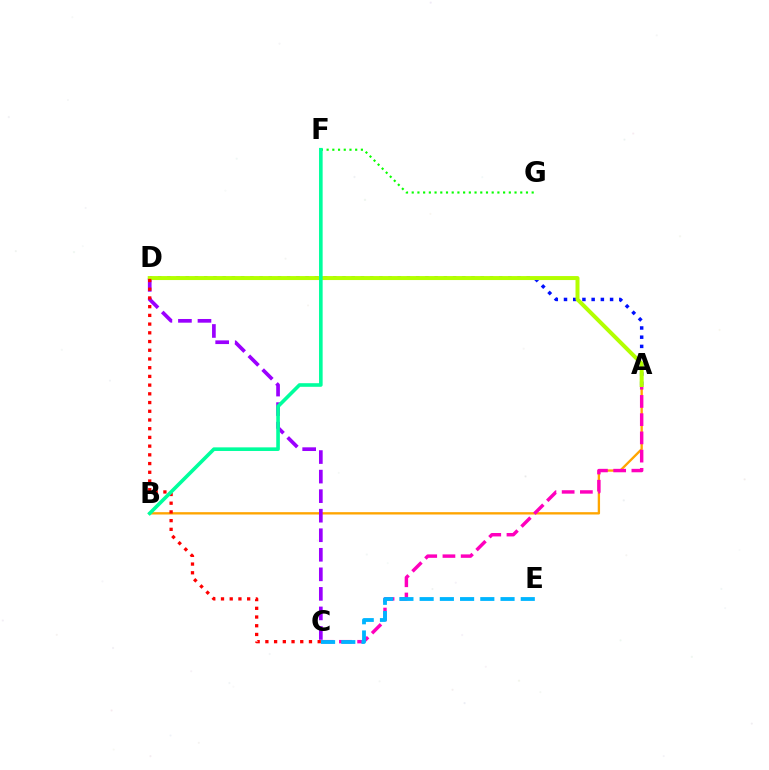{('A', 'D'): [{'color': '#0010ff', 'line_style': 'dotted', 'thickness': 2.5}, {'color': '#b3ff00', 'line_style': 'solid', 'thickness': 2.87}], ('A', 'B'): [{'color': '#ffa500', 'line_style': 'solid', 'thickness': 1.68}], ('F', 'G'): [{'color': '#08ff00', 'line_style': 'dotted', 'thickness': 1.55}], ('A', 'C'): [{'color': '#ff00bd', 'line_style': 'dashed', 'thickness': 2.48}], ('C', 'D'): [{'color': '#9b00ff', 'line_style': 'dashed', 'thickness': 2.66}, {'color': '#ff0000', 'line_style': 'dotted', 'thickness': 2.37}], ('C', 'E'): [{'color': '#00b5ff', 'line_style': 'dashed', 'thickness': 2.75}], ('B', 'F'): [{'color': '#00ff9d', 'line_style': 'solid', 'thickness': 2.6}]}